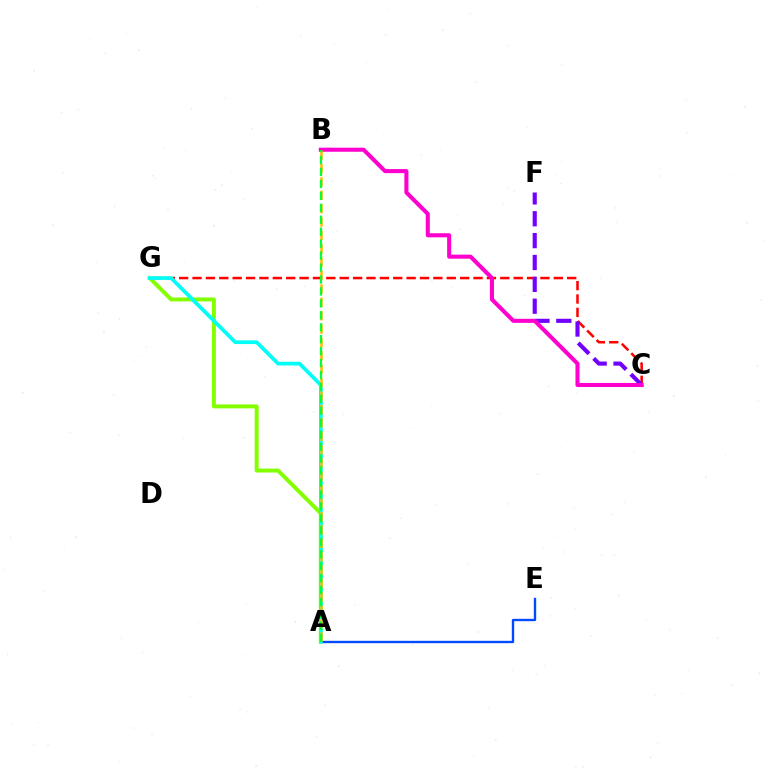{('A', 'G'): [{'color': '#84ff00', 'line_style': 'solid', 'thickness': 2.84}, {'color': '#00fff6', 'line_style': 'solid', 'thickness': 2.68}], ('C', 'G'): [{'color': '#ff0000', 'line_style': 'dashed', 'thickness': 1.82}], ('A', 'E'): [{'color': '#004bff', 'line_style': 'solid', 'thickness': 1.7}], ('C', 'F'): [{'color': '#7200ff', 'line_style': 'dashed', 'thickness': 2.97}], ('B', 'C'): [{'color': '#ff00cf', 'line_style': 'solid', 'thickness': 2.93}], ('A', 'B'): [{'color': '#ffbd00', 'line_style': 'dashed', 'thickness': 1.82}, {'color': '#00ff39', 'line_style': 'dashed', 'thickness': 1.62}]}